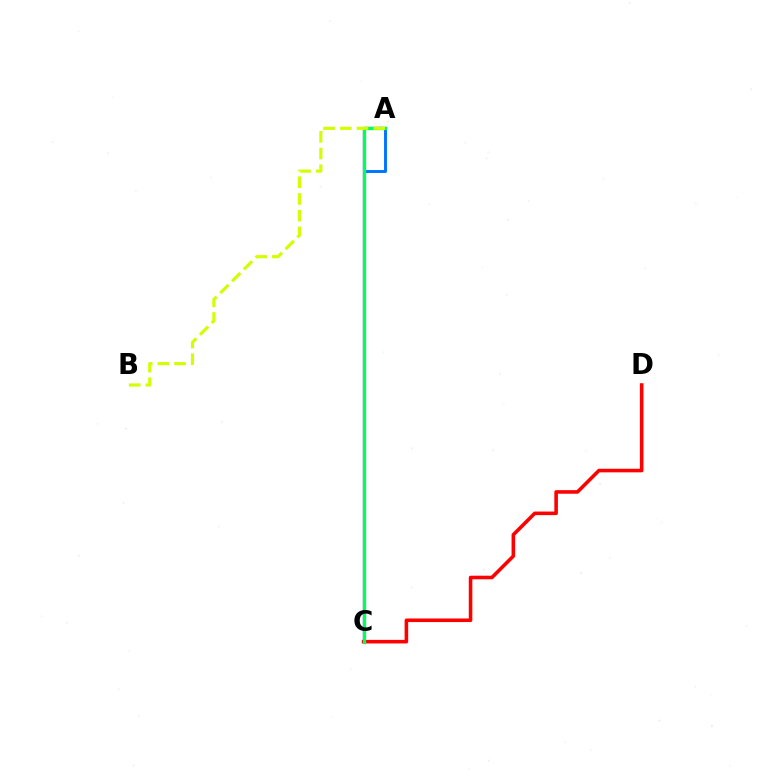{('A', 'C'): [{'color': '#b900ff', 'line_style': 'solid', 'thickness': 1.63}, {'color': '#0074ff', 'line_style': 'solid', 'thickness': 2.1}, {'color': '#00ff5c', 'line_style': 'solid', 'thickness': 2.39}], ('C', 'D'): [{'color': '#ff0000', 'line_style': 'solid', 'thickness': 2.57}], ('A', 'B'): [{'color': '#d1ff00', 'line_style': 'dashed', 'thickness': 2.27}]}